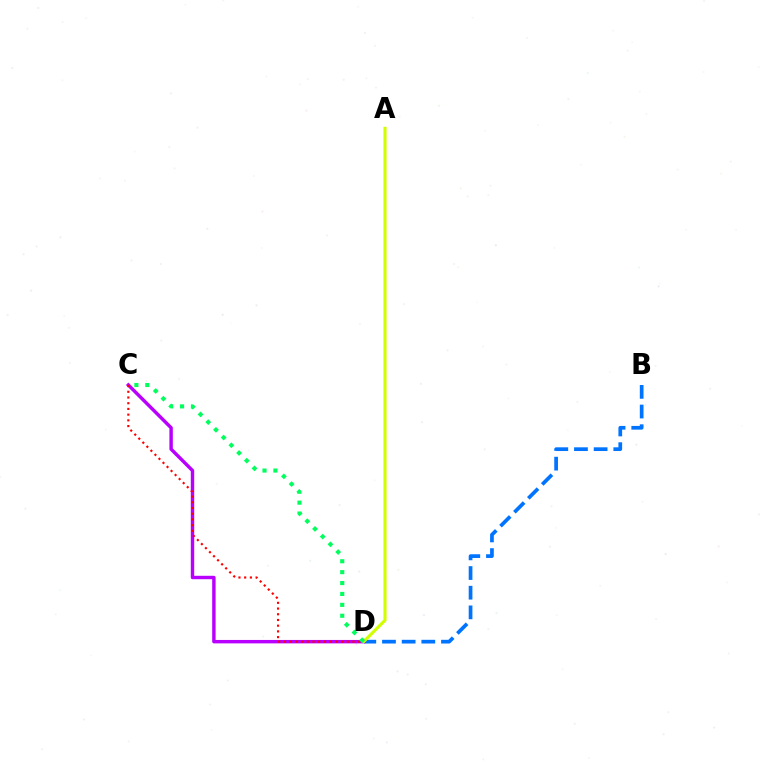{('B', 'D'): [{'color': '#0074ff', 'line_style': 'dashed', 'thickness': 2.67}], ('C', 'D'): [{'color': '#b900ff', 'line_style': 'solid', 'thickness': 2.46}, {'color': '#ff0000', 'line_style': 'dotted', 'thickness': 1.55}, {'color': '#00ff5c', 'line_style': 'dotted', 'thickness': 2.96}], ('A', 'D'): [{'color': '#d1ff00', 'line_style': 'solid', 'thickness': 2.24}]}